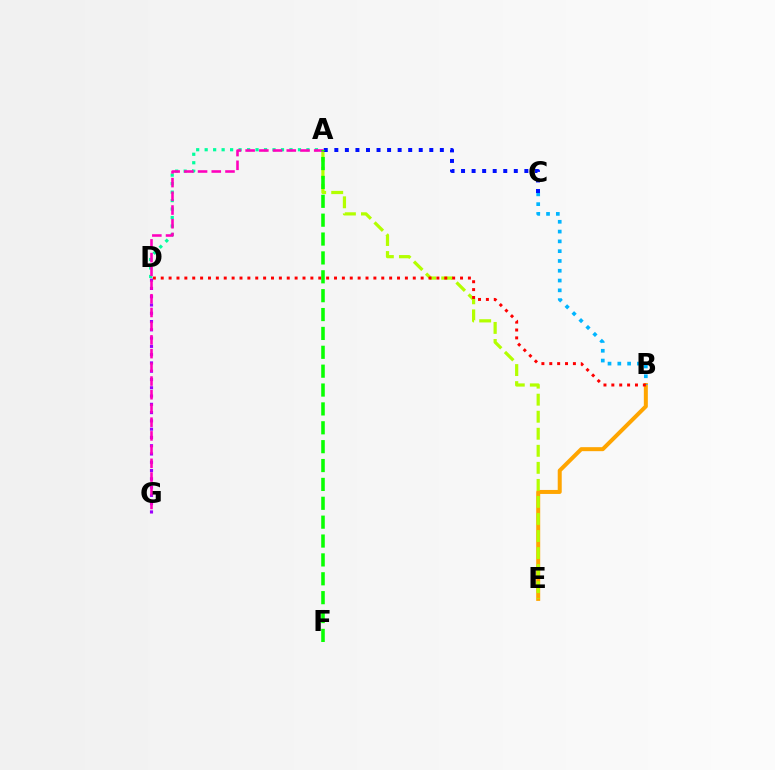{('B', 'E'): [{'color': '#ffa500', 'line_style': 'solid', 'thickness': 2.88}], ('D', 'G'): [{'color': '#9b00ff', 'line_style': 'dotted', 'thickness': 2.25}], ('A', 'E'): [{'color': '#b3ff00', 'line_style': 'dashed', 'thickness': 2.32}], ('A', 'D'): [{'color': '#00ff9d', 'line_style': 'dotted', 'thickness': 2.3}], ('A', 'G'): [{'color': '#ff00bd', 'line_style': 'dashed', 'thickness': 1.86}], ('B', 'C'): [{'color': '#00b5ff', 'line_style': 'dotted', 'thickness': 2.66}], ('B', 'D'): [{'color': '#ff0000', 'line_style': 'dotted', 'thickness': 2.14}], ('A', 'C'): [{'color': '#0010ff', 'line_style': 'dotted', 'thickness': 2.87}], ('A', 'F'): [{'color': '#08ff00', 'line_style': 'dashed', 'thickness': 2.56}]}